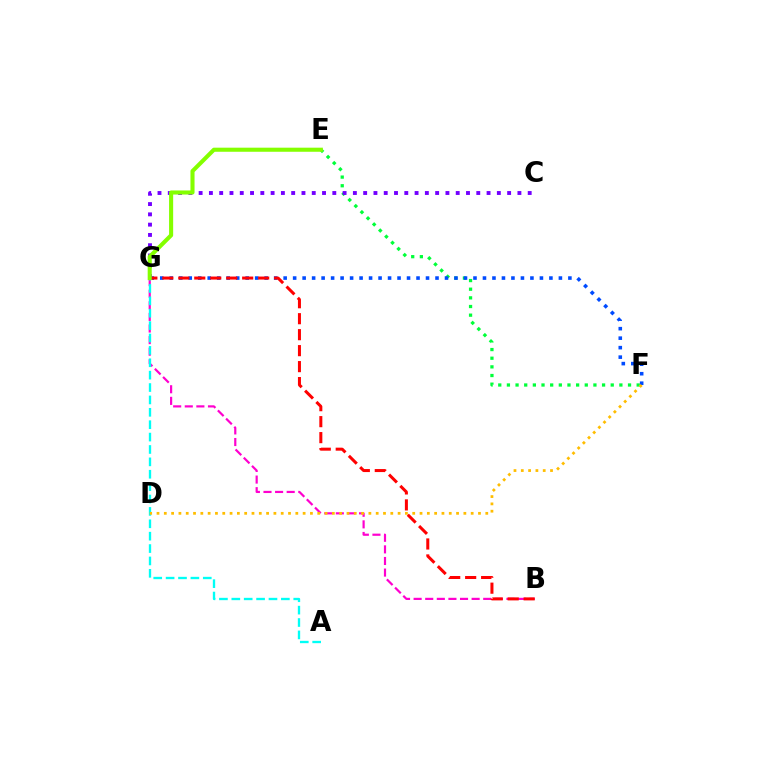{('E', 'F'): [{'color': '#00ff39', 'line_style': 'dotted', 'thickness': 2.35}], ('C', 'G'): [{'color': '#7200ff', 'line_style': 'dotted', 'thickness': 2.79}], ('B', 'G'): [{'color': '#ff00cf', 'line_style': 'dashed', 'thickness': 1.58}, {'color': '#ff0000', 'line_style': 'dashed', 'thickness': 2.17}], ('A', 'G'): [{'color': '#00fff6', 'line_style': 'dashed', 'thickness': 1.68}], ('F', 'G'): [{'color': '#004bff', 'line_style': 'dotted', 'thickness': 2.58}], ('D', 'F'): [{'color': '#ffbd00', 'line_style': 'dotted', 'thickness': 1.99}], ('E', 'G'): [{'color': '#84ff00', 'line_style': 'solid', 'thickness': 2.94}]}